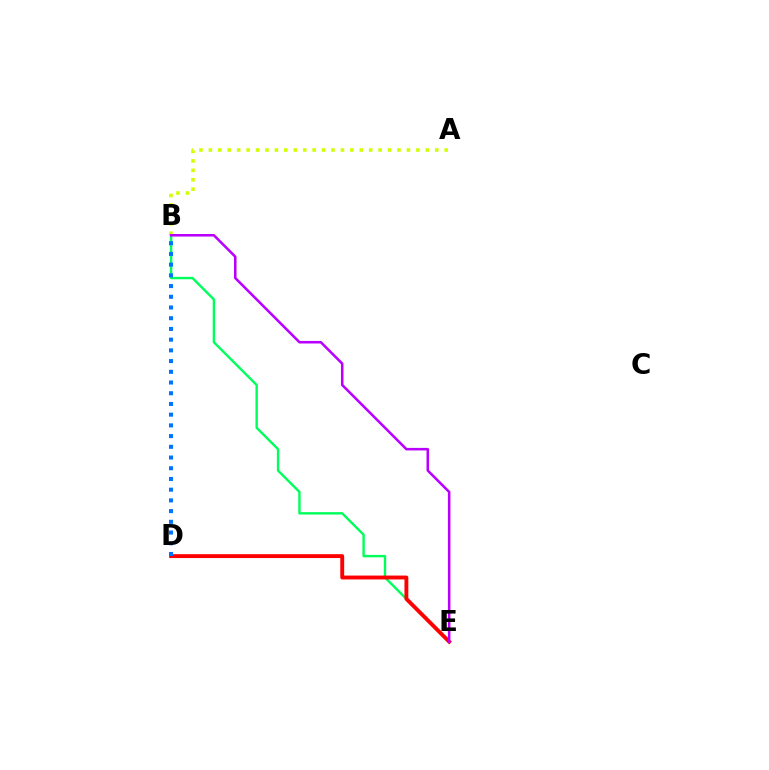{('B', 'E'): [{'color': '#00ff5c', 'line_style': 'solid', 'thickness': 1.73}, {'color': '#b900ff', 'line_style': 'solid', 'thickness': 1.83}], ('D', 'E'): [{'color': '#ff0000', 'line_style': 'solid', 'thickness': 2.79}], ('B', 'D'): [{'color': '#0074ff', 'line_style': 'dotted', 'thickness': 2.91}], ('A', 'B'): [{'color': '#d1ff00', 'line_style': 'dotted', 'thickness': 2.56}]}